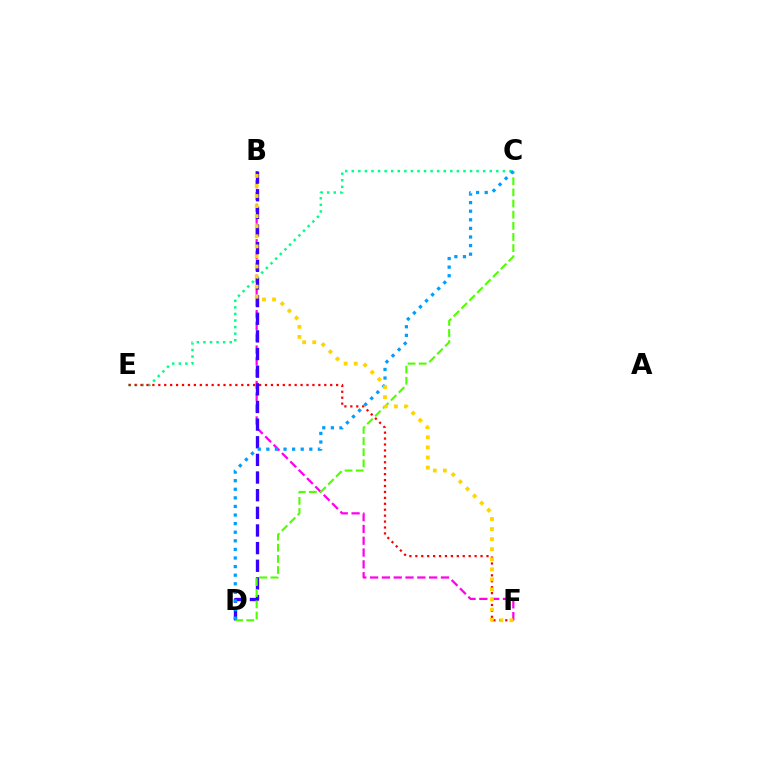{('B', 'F'): [{'color': '#ff00ed', 'line_style': 'dashed', 'thickness': 1.6}, {'color': '#ffd500', 'line_style': 'dotted', 'thickness': 2.73}], ('B', 'D'): [{'color': '#3700ff', 'line_style': 'dashed', 'thickness': 2.4}], ('C', 'E'): [{'color': '#00ff86', 'line_style': 'dotted', 'thickness': 1.78}], ('C', 'D'): [{'color': '#4fff00', 'line_style': 'dashed', 'thickness': 1.51}, {'color': '#009eff', 'line_style': 'dotted', 'thickness': 2.33}], ('E', 'F'): [{'color': '#ff0000', 'line_style': 'dotted', 'thickness': 1.61}]}